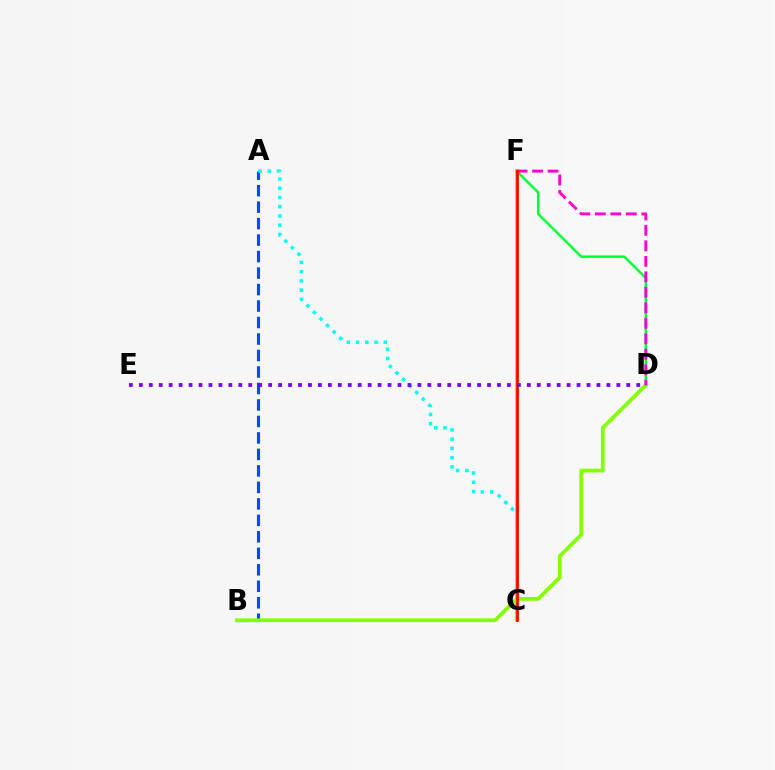{('A', 'B'): [{'color': '#004bff', 'line_style': 'dashed', 'thickness': 2.24}], ('A', 'C'): [{'color': '#00fff6', 'line_style': 'dotted', 'thickness': 2.51}], ('B', 'D'): [{'color': '#84ff00', 'line_style': 'solid', 'thickness': 2.7}], ('D', 'F'): [{'color': '#00ff39', 'line_style': 'solid', 'thickness': 1.78}, {'color': '#ff00cf', 'line_style': 'dashed', 'thickness': 2.1}], ('C', 'F'): [{'color': '#ffbd00', 'line_style': 'solid', 'thickness': 2.85}, {'color': '#ff0000', 'line_style': 'solid', 'thickness': 1.94}], ('D', 'E'): [{'color': '#7200ff', 'line_style': 'dotted', 'thickness': 2.7}]}